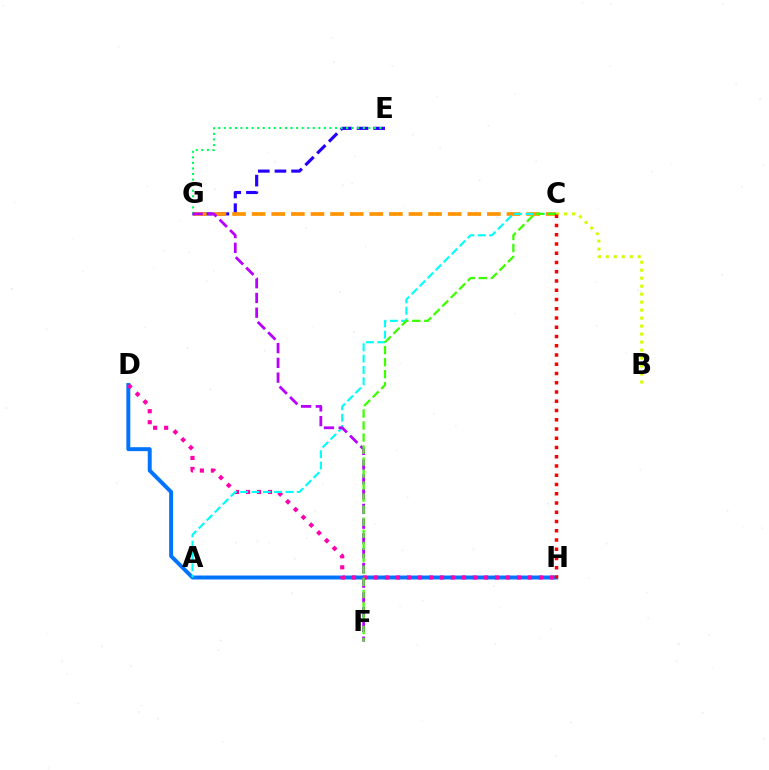{('D', 'H'): [{'color': '#0074ff', 'line_style': 'solid', 'thickness': 2.84}, {'color': '#ff00ac', 'line_style': 'dotted', 'thickness': 2.99}], ('E', 'G'): [{'color': '#2500ff', 'line_style': 'dashed', 'thickness': 2.26}, {'color': '#00ff5c', 'line_style': 'dotted', 'thickness': 1.51}], ('C', 'G'): [{'color': '#ff9400', 'line_style': 'dashed', 'thickness': 2.66}], ('B', 'C'): [{'color': '#d1ff00', 'line_style': 'dotted', 'thickness': 2.17}], ('A', 'C'): [{'color': '#00fff6', 'line_style': 'dashed', 'thickness': 1.54}], ('F', 'G'): [{'color': '#b900ff', 'line_style': 'dashed', 'thickness': 2.0}], ('C', 'F'): [{'color': '#3dff00', 'line_style': 'dashed', 'thickness': 1.63}], ('C', 'H'): [{'color': '#ff0000', 'line_style': 'dotted', 'thickness': 2.51}]}